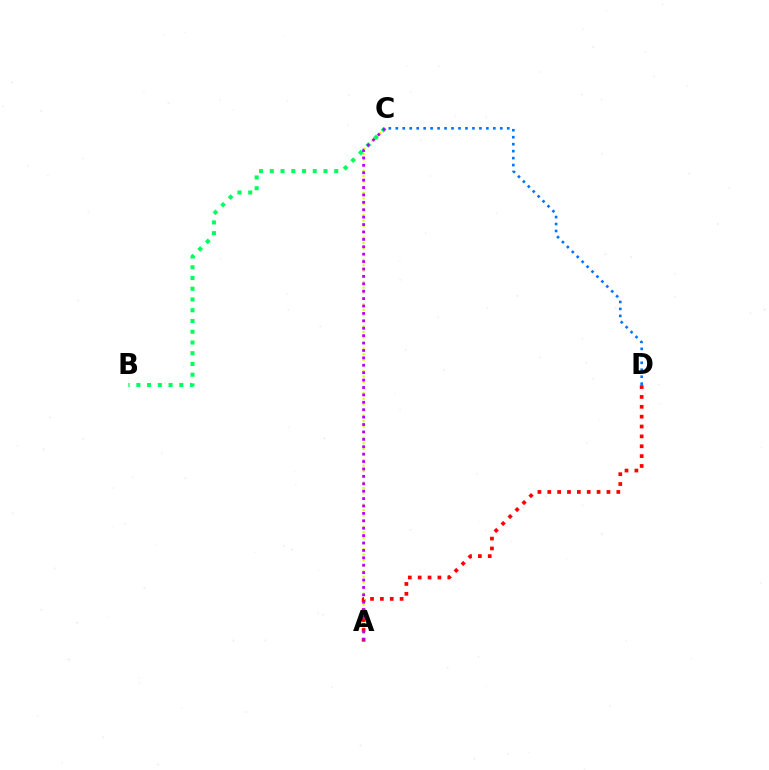{('A', 'C'): [{'color': '#d1ff00', 'line_style': 'dotted', 'thickness': 1.51}, {'color': '#b900ff', 'line_style': 'dotted', 'thickness': 2.01}], ('A', 'D'): [{'color': '#ff0000', 'line_style': 'dotted', 'thickness': 2.68}], ('B', 'C'): [{'color': '#00ff5c', 'line_style': 'dotted', 'thickness': 2.92}], ('C', 'D'): [{'color': '#0074ff', 'line_style': 'dotted', 'thickness': 1.89}]}